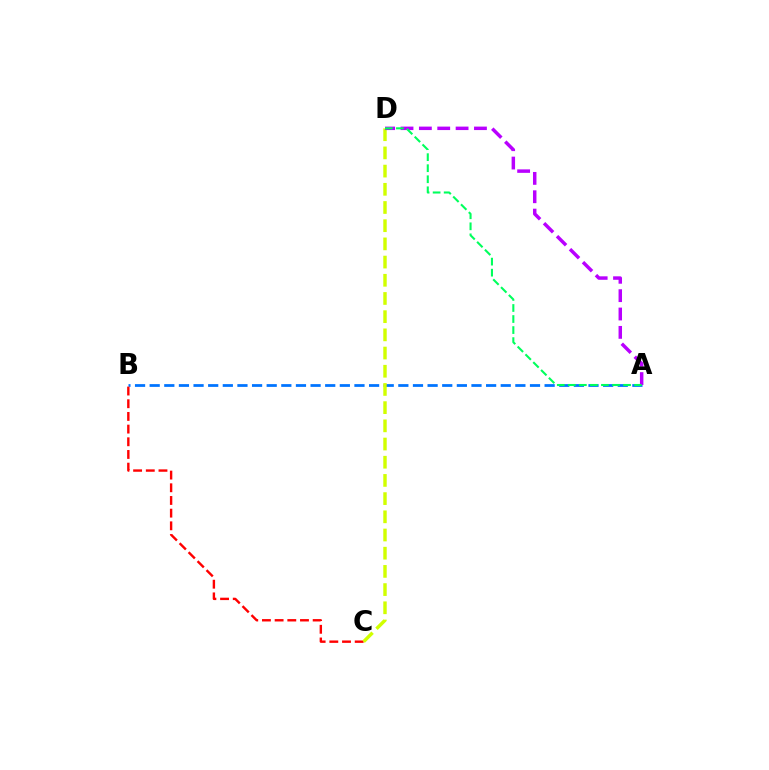{('A', 'B'): [{'color': '#0074ff', 'line_style': 'dashed', 'thickness': 1.99}], ('B', 'C'): [{'color': '#ff0000', 'line_style': 'dashed', 'thickness': 1.72}], ('C', 'D'): [{'color': '#d1ff00', 'line_style': 'dashed', 'thickness': 2.47}], ('A', 'D'): [{'color': '#b900ff', 'line_style': 'dashed', 'thickness': 2.49}, {'color': '#00ff5c', 'line_style': 'dashed', 'thickness': 1.5}]}